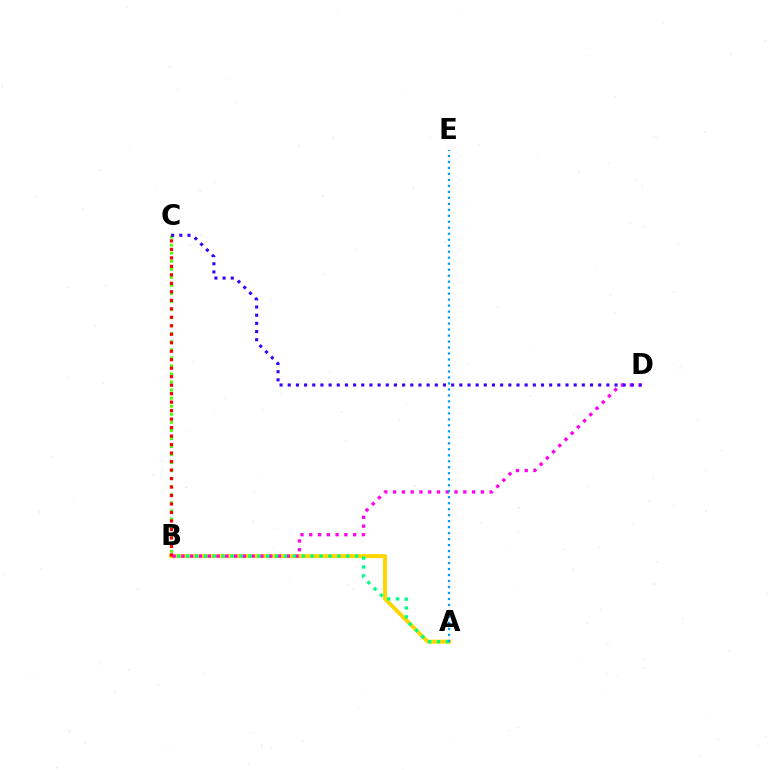{('A', 'B'): [{'color': '#ffd500', 'line_style': 'solid', 'thickness': 2.86}, {'color': '#00ff86', 'line_style': 'dotted', 'thickness': 2.42}], ('B', 'C'): [{'color': '#4fff00', 'line_style': 'dotted', 'thickness': 2.19}, {'color': '#ff0000', 'line_style': 'dotted', 'thickness': 2.31}], ('B', 'D'): [{'color': '#ff00ed', 'line_style': 'dotted', 'thickness': 2.39}], ('A', 'E'): [{'color': '#009eff', 'line_style': 'dotted', 'thickness': 1.63}], ('C', 'D'): [{'color': '#3700ff', 'line_style': 'dotted', 'thickness': 2.22}]}